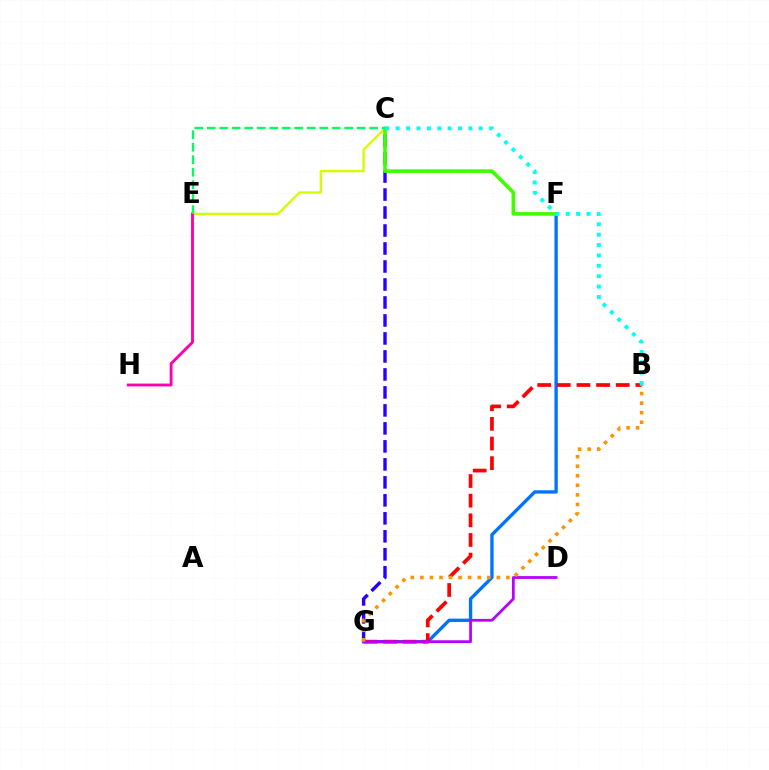{('F', 'G'): [{'color': '#0074ff', 'line_style': 'solid', 'thickness': 2.41}], ('B', 'G'): [{'color': '#ff0000', 'line_style': 'dashed', 'thickness': 2.67}, {'color': '#ff9400', 'line_style': 'dotted', 'thickness': 2.6}], ('C', 'E'): [{'color': '#d1ff00', 'line_style': 'solid', 'thickness': 1.69}, {'color': '#00ff5c', 'line_style': 'dashed', 'thickness': 1.7}], ('C', 'G'): [{'color': '#2500ff', 'line_style': 'dashed', 'thickness': 2.44}], ('C', 'F'): [{'color': '#3dff00', 'line_style': 'solid', 'thickness': 2.6}], ('E', 'H'): [{'color': '#ff00ac', 'line_style': 'solid', 'thickness': 2.06}], ('B', 'C'): [{'color': '#00fff6', 'line_style': 'dotted', 'thickness': 2.82}], ('D', 'G'): [{'color': '#b900ff', 'line_style': 'solid', 'thickness': 1.99}]}